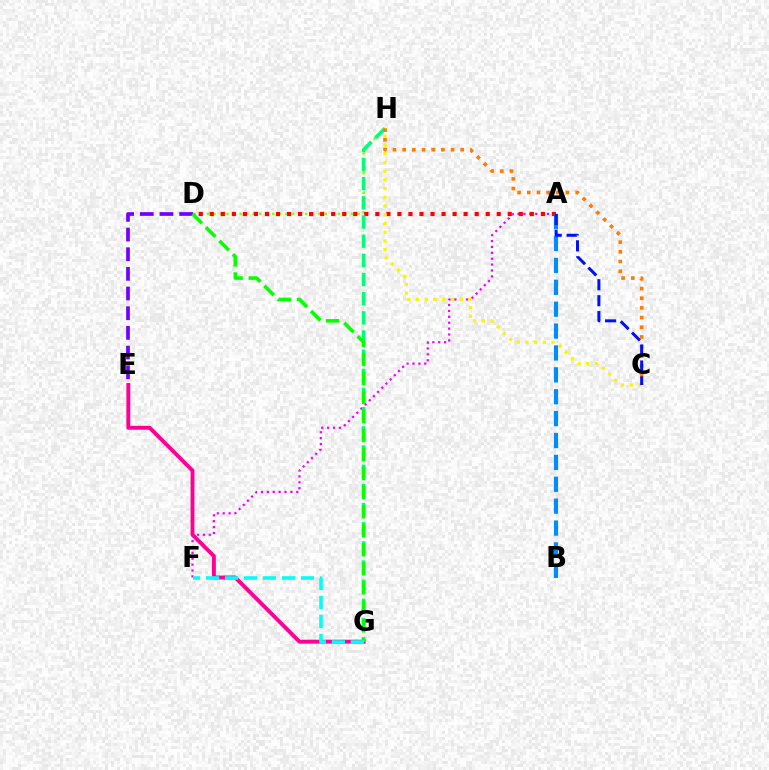{('A', 'F'): [{'color': '#ee00ff', 'line_style': 'dotted', 'thickness': 1.6}], ('D', 'H'): [{'color': '#84ff00', 'line_style': 'dotted', 'thickness': 1.78}], ('D', 'E'): [{'color': '#7200ff', 'line_style': 'dashed', 'thickness': 2.67}], ('A', 'D'): [{'color': '#ff0000', 'line_style': 'dotted', 'thickness': 3.0}], ('E', 'G'): [{'color': '#ff0094', 'line_style': 'solid', 'thickness': 2.82}], ('G', 'H'): [{'color': '#00ff74', 'line_style': 'dashed', 'thickness': 2.6}], ('D', 'G'): [{'color': '#08ff00', 'line_style': 'dashed', 'thickness': 2.59}], ('C', 'H'): [{'color': '#fcf500', 'line_style': 'dotted', 'thickness': 2.37}, {'color': '#ff7c00', 'line_style': 'dotted', 'thickness': 2.63}], ('F', 'G'): [{'color': '#00fff6', 'line_style': 'dashed', 'thickness': 2.58}], ('A', 'B'): [{'color': '#008cff', 'line_style': 'dashed', 'thickness': 2.97}], ('A', 'C'): [{'color': '#0010ff', 'line_style': 'dashed', 'thickness': 2.16}]}